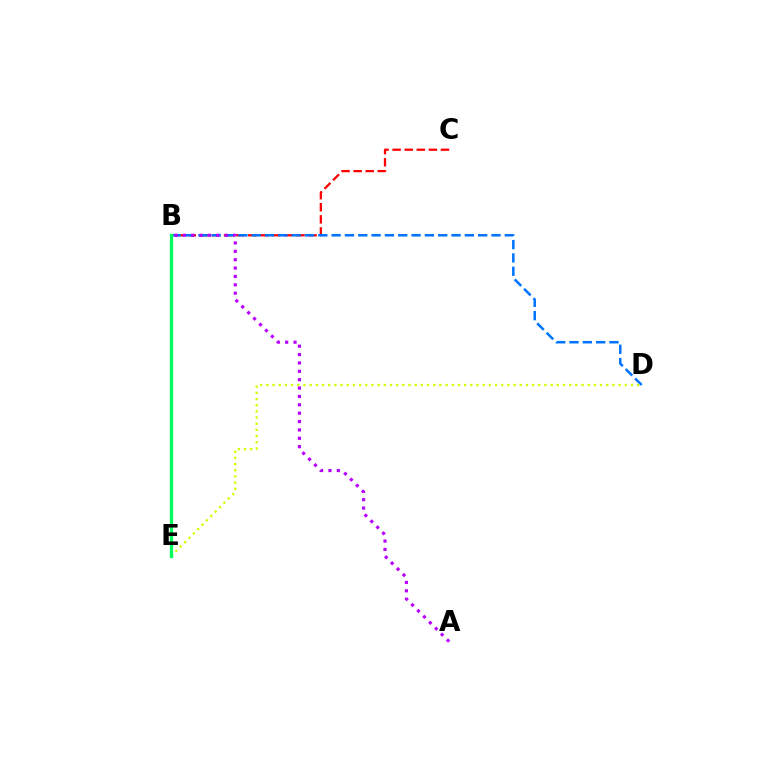{('B', 'C'): [{'color': '#ff0000', 'line_style': 'dashed', 'thickness': 1.64}], ('B', 'D'): [{'color': '#0074ff', 'line_style': 'dashed', 'thickness': 1.81}], ('D', 'E'): [{'color': '#d1ff00', 'line_style': 'dotted', 'thickness': 1.68}], ('A', 'B'): [{'color': '#b900ff', 'line_style': 'dotted', 'thickness': 2.28}], ('B', 'E'): [{'color': '#00ff5c', 'line_style': 'solid', 'thickness': 2.36}]}